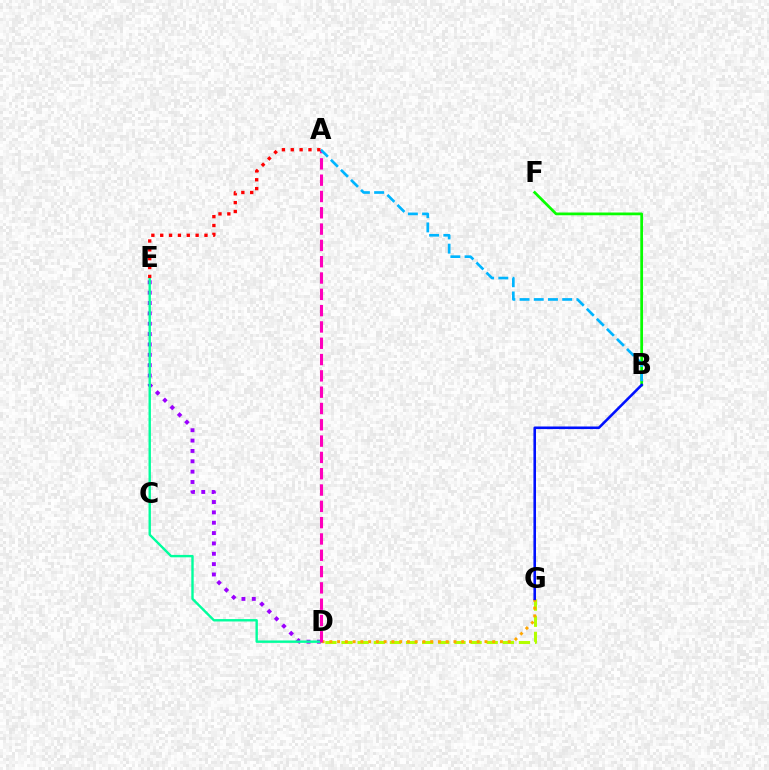{('D', 'E'): [{'color': '#9b00ff', 'line_style': 'dotted', 'thickness': 2.81}, {'color': '#00ff9d', 'line_style': 'solid', 'thickness': 1.72}], ('D', 'G'): [{'color': '#b3ff00', 'line_style': 'dashed', 'thickness': 2.19}, {'color': '#ffa500', 'line_style': 'dotted', 'thickness': 2.11}], ('A', 'D'): [{'color': '#ff00bd', 'line_style': 'dashed', 'thickness': 2.22}], ('B', 'F'): [{'color': '#08ff00', 'line_style': 'solid', 'thickness': 1.98}], ('A', 'B'): [{'color': '#00b5ff', 'line_style': 'dashed', 'thickness': 1.93}], ('B', 'G'): [{'color': '#0010ff', 'line_style': 'solid', 'thickness': 1.86}], ('A', 'E'): [{'color': '#ff0000', 'line_style': 'dotted', 'thickness': 2.4}]}